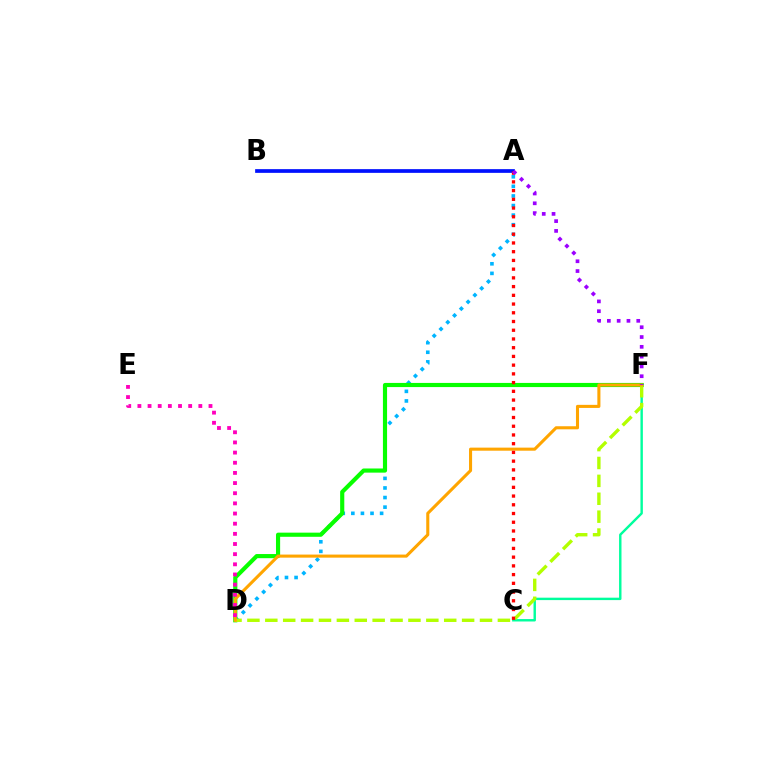{('C', 'F'): [{'color': '#00ff9d', 'line_style': 'solid', 'thickness': 1.74}], ('A', 'D'): [{'color': '#00b5ff', 'line_style': 'dotted', 'thickness': 2.61}], ('D', 'F'): [{'color': '#08ff00', 'line_style': 'solid', 'thickness': 2.98}, {'color': '#b3ff00', 'line_style': 'dashed', 'thickness': 2.43}, {'color': '#ffa500', 'line_style': 'solid', 'thickness': 2.21}], ('D', 'E'): [{'color': '#ff00bd', 'line_style': 'dotted', 'thickness': 2.76}], ('A', 'B'): [{'color': '#0010ff', 'line_style': 'solid', 'thickness': 2.67}], ('A', 'C'): [{'color': '#ff0000', 'line_style': 'dotted', 'thickness': 2.37}], ('A', 'F'): [{'color': '#9b00ff', 'line_style': 'dotted', 'thickness': 2.66}]}